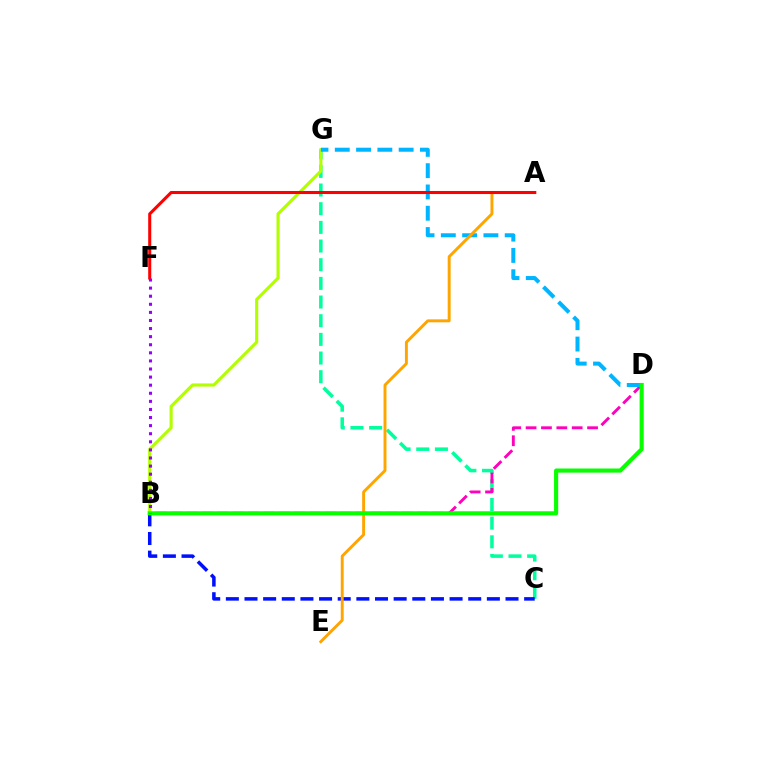{('C', 'G'): [{'color': '#00ff9d', 'line_style': 'dashed', 'thickness': 2.54}], ('B', 'D'): [{'color': '#ff00bd', 'line_style': 'dashed', 'thickness': 2.09}, {'color': '#08ff00', 'line_style': 'solid', 'thickness': 2.97}], ('B', 'G'): [{'color': '#b3ff00', 'line_style': 'solid', 'thickness': 2.26}], ('B', 'C'): [{'color': '#0010ff', 'line_style': 'dashed', 'thickness': 2.53}], ('D', 'G'): [{'color': '#00b5ff', 'line_style': 'dashed', 'thickness': 2.89}], ('A', 'E'): [{'color': '#ffa500', 'line_style': 'solid', 'thickness': 2.11}], ('A', 'F'): [{'color': '#ff0000', 'line_style': 'solid', 'thickness': 2.19}], ('B', 'F'): [{'color': '#9b00ff', 'line_style': 'dotted', 'thickness': 2.2}]}